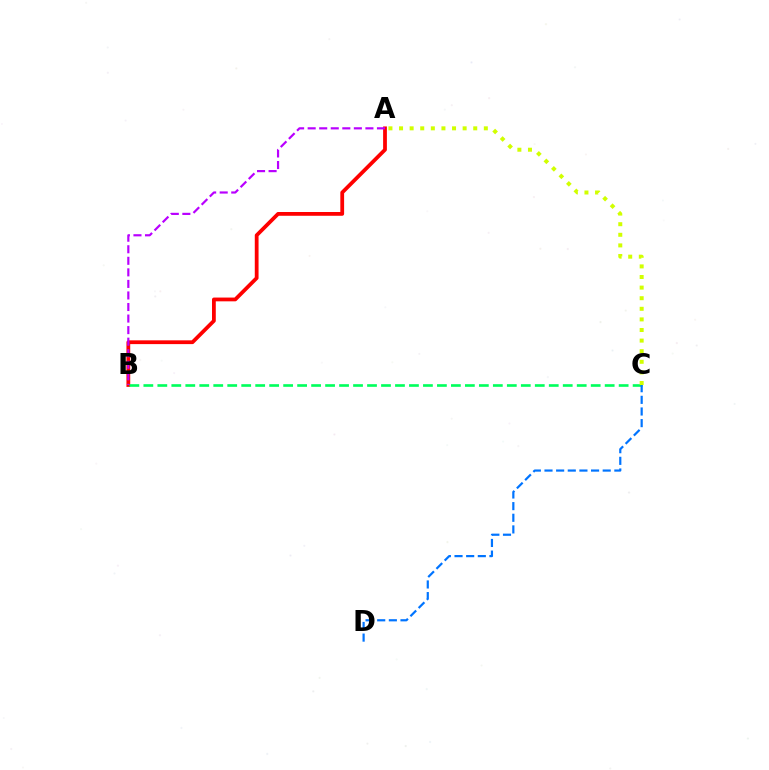{('A', 'B'): [{'color': '#ff0000', 'line_style': 'solid', 'thickness': 2.72}, {'color': '#b900ff', 'line_style': 'dashed', 'thickness': 1.57}], ('B', 'C'): [{'color': '#00ff5c', 'line_style': 'dashed', 'thickness': 1.9}], ('C', 'D'): [{'color': '#0074ff', 'line_style': 'dashed', 'thickness': 1.58}], ('A', 'C'): [{'color': '#d1ff00', 'line_style': 'dotted', 'thickness': 2.88}]}